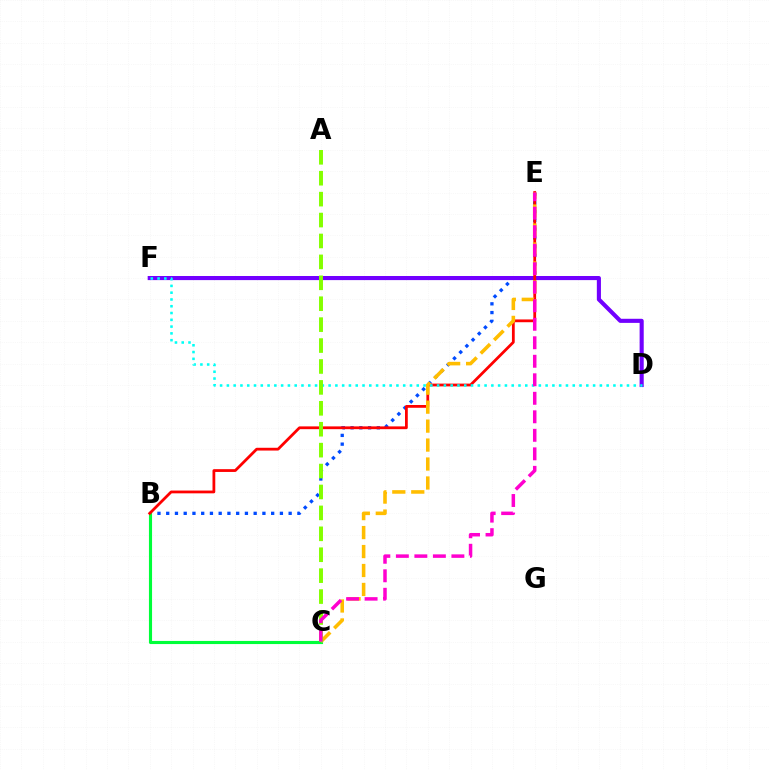{('B', 'E'): [{'color': '#004bff', 'line_style': 'dotted', 'thickness': 2.38}, {'color': '#ff0000', 'line_style': 'solid', 'thickness': 2.0}], ('B', 'C'): [{'color': '#00ff39', 'line_style': 'solid', 'thickness': 2.24}], ('D', 'F'): [{'color': '#7200ff', 'line_style': 'solid', 'thickness': 2.95}, {'color': '#00fff6', 'line_style': 'dotted', 'thickness': 1.84}], ('C', 'E'): [{'color': '#ffbd00', 'line_style': 'dashed', 'thickness': 2.58}, {'color': '#ff00cf', 'line_style': 'dashed', 'thickness': 2.51}], ('A', 'C'): [{'color': '#84ff00', 'line_style': 'dashed', 'thickness': 2.84}]}